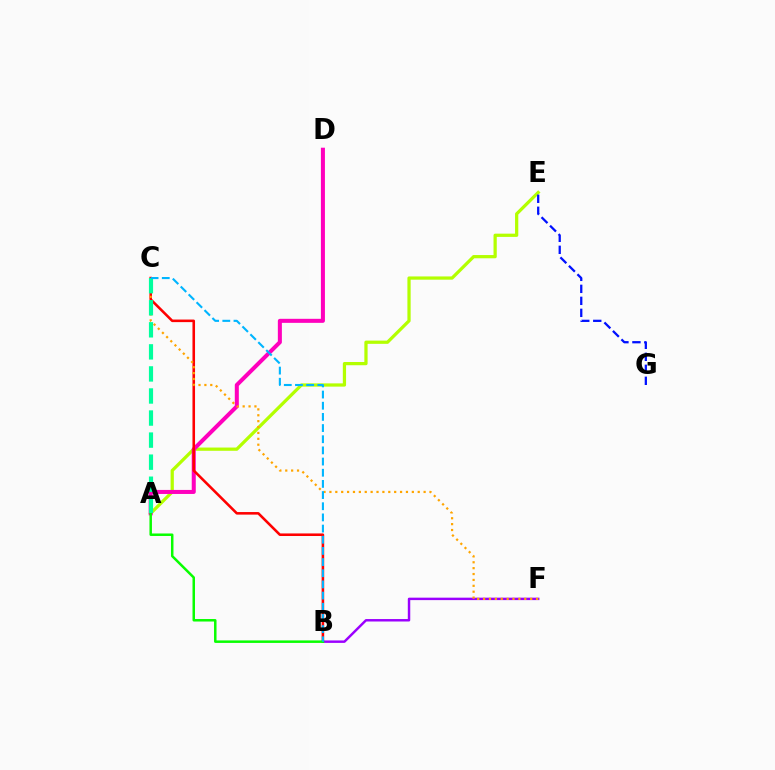{('A', 'E'): [{'color': '#b3ff00', 'line_style': 'solid', 'thickness': 2.33}], ('A', 'D'): [{'color': '#ff00bd', 'line_style': 'solid', 'thickness': 2.9}], ('E', 'G'): [{'color': '#0010ff', 'line_style': 'dashed', 'thickness': 1.63}], ('B', 'C'): [{'color': '#ff0000', 'line_style': 'solid', 'thickness': 1.85}, {'color': '#00b5ff', 'line_style': 'dashed', 'thickness': 1.52}], ('B', 'F'): [{'color': '#9b00ff', 'line_style': 'solid', 'thickness': 1.77}], ('A', 'B'): [{'color': '#08ff00', 'line_style': 'solid', 'thickness': 1.8}], ('C', 'F'): [{'color': '#ffa500', 'line_style': 'dotted', 'thickness': 1.6}], ('A', 'C'): [{'color': '#00ff9d', 'line_style': 'dashed', 'thickness': 3.0}]}